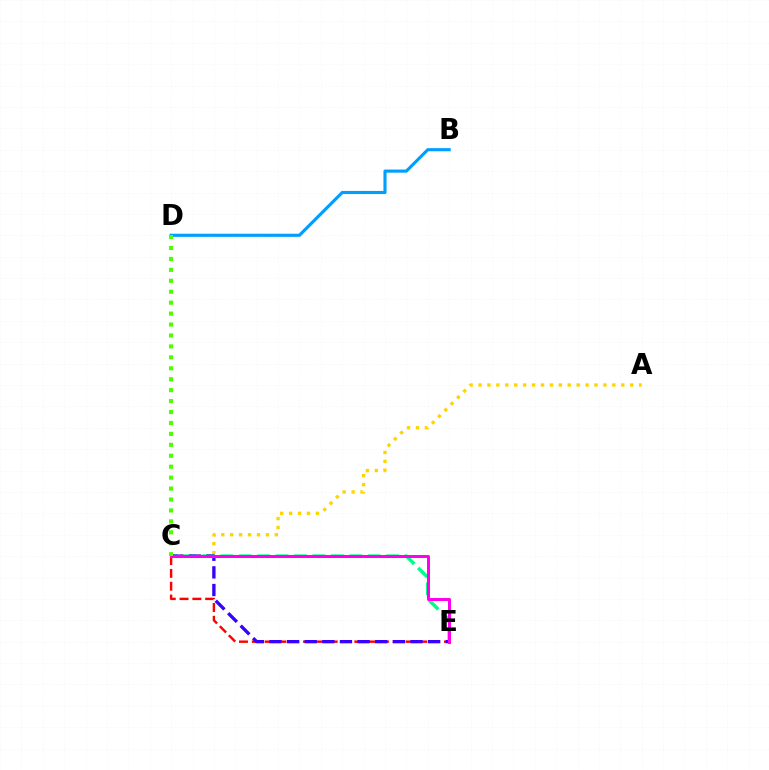{('A', 'C'): [{'color': '#ffd500', 'line_style': 'dotted', 'thickness': 2.42}], ('B', 'D'): [{'color': '#009eff', 'line_style': 'solid', 'thickness': 2.25}], ('C', 'E'): [{'color': '#ff0000', 'line_style': 'dashed', 'thickness': 1.74}, {'color': '#00ff86', 'line_style': 'dashed', 'thickness': 2.5}, {'color': '#3700ff', 'line_style': 'dashed', 'thickness': 2.4}, {'color': '#ff00ed', 'line_style': 'solid', 'thickness': 2.16}], ('C', 'D'): [{'color': '#4fff00', 'line_style': 'dotted', 'thickness': 2.97}]}